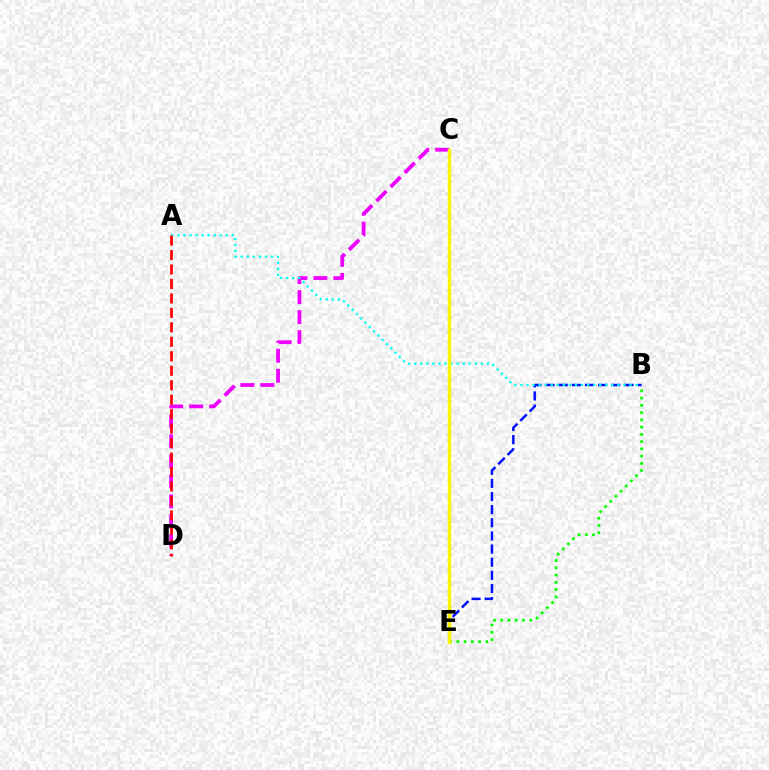{('B', 'E'): [{'color': '#0010ff', 'line_style': 'dashed', 'thickness': 1.79}, {'color': '#08ff00', 'line_style': 'dotted', 'thickness': 1.97}], ('C', 'D'): [{'color': '#ee00ff', 'line_style': 'dashed', 'thickness': 2.72}], ('A', 'B'): [{'color': '#00fff6', 'line_style': 'dotted', 'thickness': 1.65}], ('A', 'D'): [{'color': '#ff0000', 'line_style': 'dashed', 'thickness': 1.97}], ('C', 'E'): [{'color': '#fcf500', 'line_style': 'solid', 'thickness': 2.48}]}